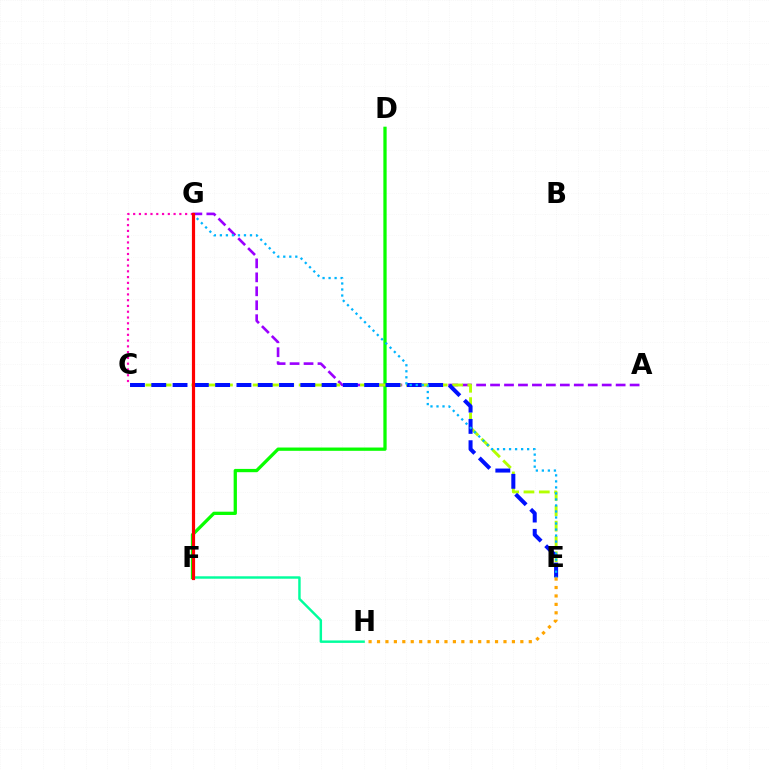{('F', 'H'): [{'color': '#00ff9d', 'line_style': 'solid', 'thickness': 1.76}], ('A', 'G'): [{'color': '#9b00ff', 'line_style': 'dashed', 'thickness': 1.9}], ('D', 'F'): [{'color': '#08ff00', 'line_style': 'solid', 'thickness': 2.36}], ('C', 'E'): [{'color': '#b3ff00', 'line_style': 'dashed', 'thickness': 2.08}, {'color': '#0010ff', 'line_style': 'dashed', 'thickness': 2.89}], ('E', 'G'): [{'color': '#00b5ff', 'line_style': 'dotted', 'thickness': 1.64}], ('C', 'G'): [{'color': '#ff00bd', 'line_style': 'dotted', 'thickness': 1.57}], ('E', 'H'): [{'color': '#ffa500', 'line_style': 'dotted', 'thickness': 2.29}], ('F', 'G'): [{'color': '#ff0000', 'line_style': 'solid', 'thickness': 2.3}]}